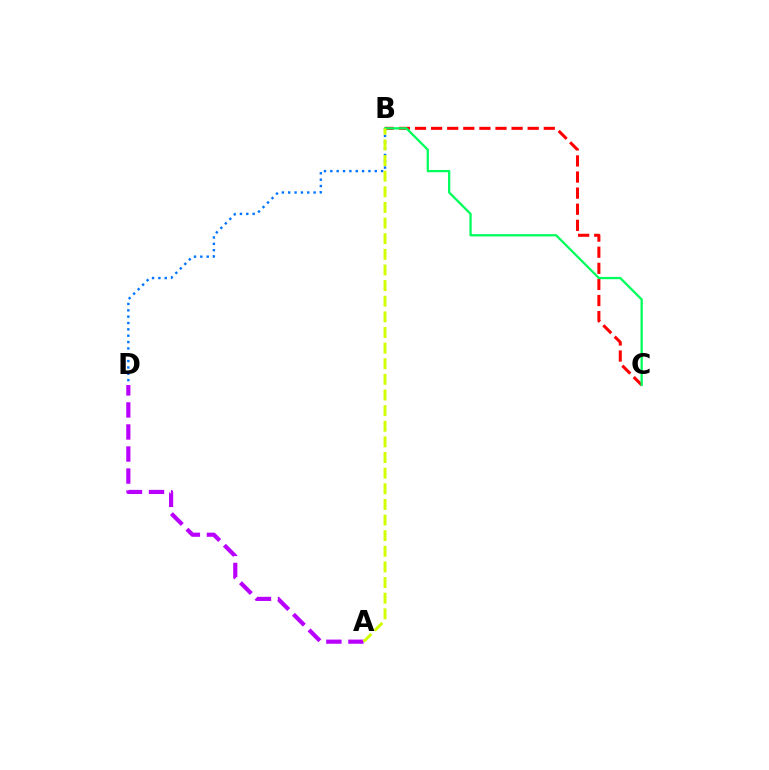{('B', 'D'): [{'color': '#0074ff', 'line_style': 'dotted', 'thickness': 1.73}], ('B', 'C'): [{'color': '#ff0000', 'line_style': 'dashed', 'thickness': 2.19}, {'color': '#00ff5c', 'line_style': 'solid', 'thickness': 1.64}], ('A', 'D'): [{'color': '#b900ff', 'line_style': 'dashed', 'thickness': 2.99}], ('A', 'B'): [{'color': '#d1ff00', 'line_style': 'dashed', 'thickness': 2.12}]}